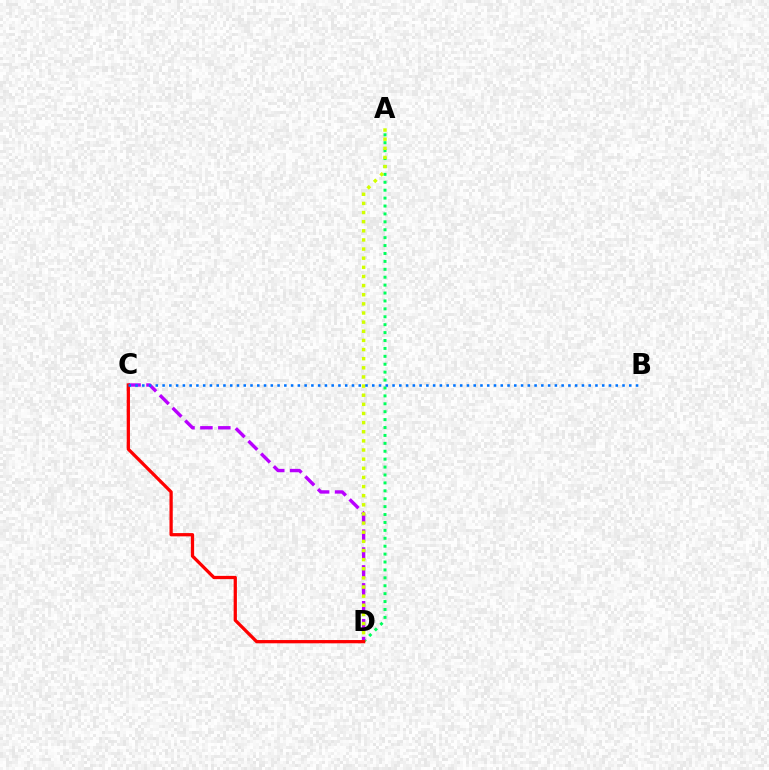{('A', 'D'): [{'color': '#00ff5c', 'line_style': 'dotted', 'thickness': 2.15}, {'color': '#d1ff00', 'line_style': 'dotted', 'thickness': 2.48}], ('C', 'D'): [{'color': '#b900ff', 'line_style': 'dashed', 'thickness': 2.43}, {'color': '#ff0000', 'line_style': 'solid', 'thickness': 2.35}], ('B', 'C'): [{'color': '#0074ff', 'line_style': 'dotted', 'thickness': 1.84}]}